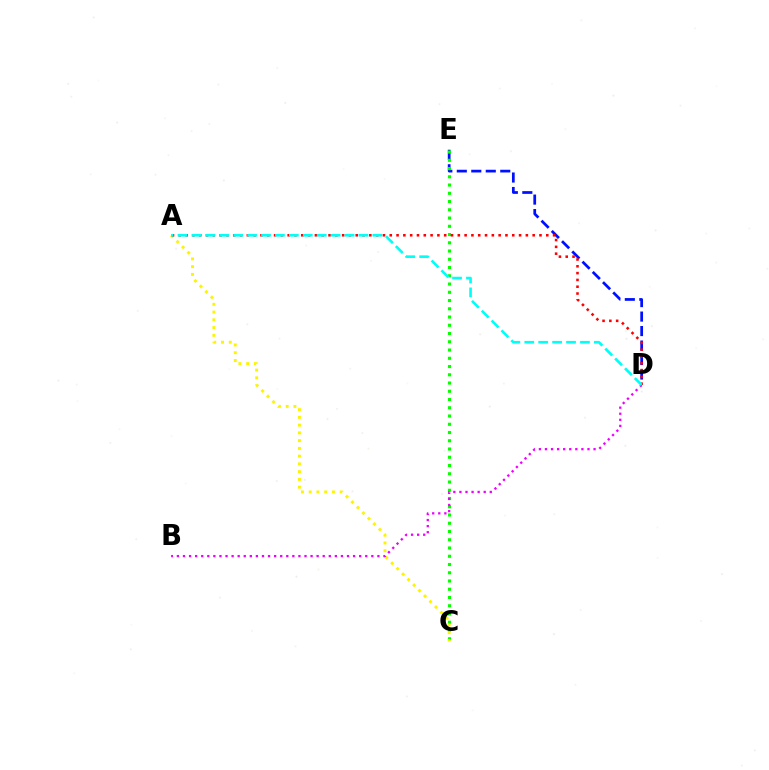{('D', 'E'): [{'color': '#0010ff', 'line_style': 'dashed', 'thickness': 1.97}], ('C', 'E'): [{'color': '#08ff00', 'line_style': 'dotted', 'thickness': 2.24}], ('A', 'C'): [{'color': '#fcf500', 'line_style': 'dotted', 'thickness': 2.11}], ('A', 'D'): [{'color': '#ff0000', 'line_style': 'dotted', 'thickness': 1.85}, {'color': '#00fff6', 'line_style': 'dashed', 'thickness': 1.89}], ('B', 'D'): [{'color': '#ee00ff', 'line_style': 'dotted', 'thickness': 1.65}]}